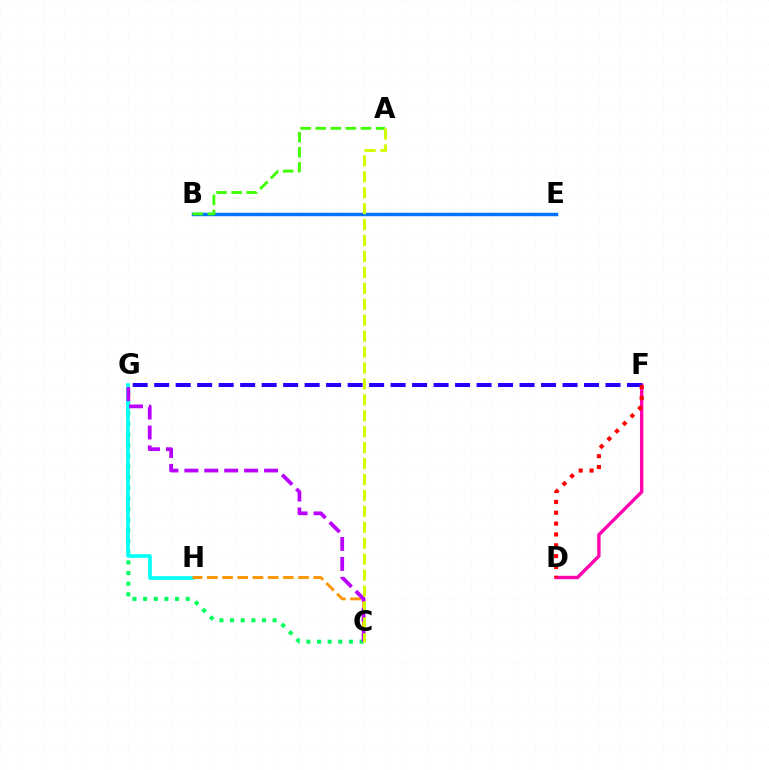{('C', 'G'): [{'color': '#00ff5c', 'line_style': 'dotted', 'thickness': 2.89}, {'color': '#b900ff', 'line_style': 'dashed', 'thickness': 2.71}], ('B', 'E'): [{'color': '#0074ff', 'line_style': 'solid', 'thickness': 2.48}], ('G', 'H'): [{'color': '#00fff6', 'line_style': 'solid', 'thickness': 2.6}], ('D', 'F'): [{'color': '#ff00ac', 'line_style': 'solid', 'thickness': 2.44}, {'color': '#ff0000', 'line_style': 'dotted', 'thickness': 2.95}], ('F', 'G'): [{'color': '#2500ff', 'line_style': 'dashed', 'thickness': 2.92}], ('C', 'H'): [{'color': '#ff9400', 'line_style': 'dashed', 'thickness': 2.06}], ('A', 'B'): [{'color': '#3dff00', 'line_style': 'dashed', 'thickness': 2.05}], ('A', 'C'): [{'color': '#d1ff00', 'line_style': 'dashed', 'thickness': 2.16}]}